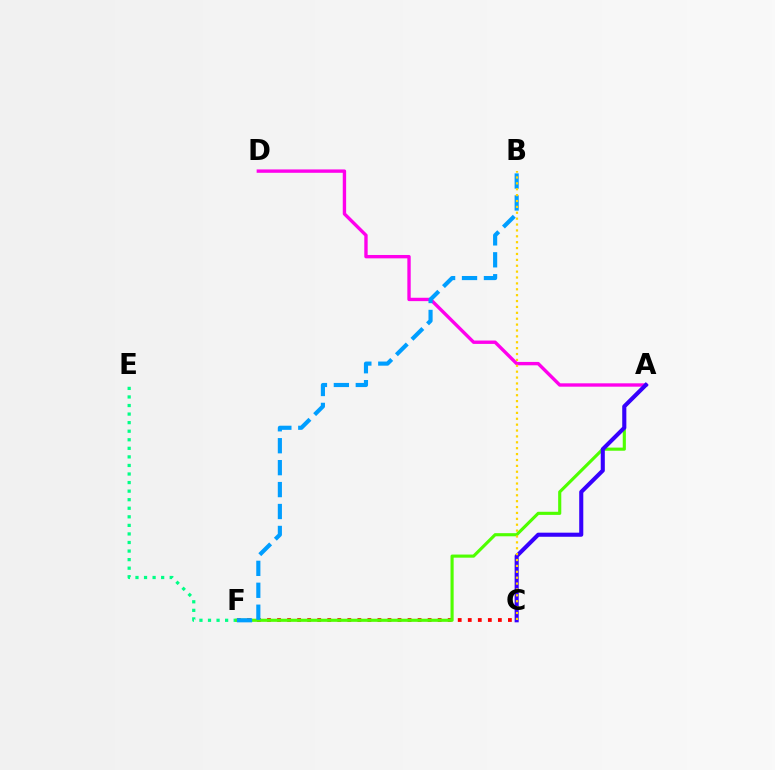{('C', 'F'): [{'color': '#ff0000', 'line_style': 'dotted', 'thickness': 2.73}], ('A', 'D'): [{'color': '#ff00ed', 'line_style': 'solid', 'thickness': 2.43}], ('E', 'F'): [{'color': '#00ff86', 'line_style': 'dotted', 'thickness': 2.33}], ('A', 'F'): [{'color': '#4fff00', 'line_style': 'solid', 'thickness': 2.25}], ('A', 'C'): [{'color': '#3700ff', 'line_style': 'solid', 'thickness': 2.94}], ('B', 'F'): [{'color': '#009eff', 'line_style': 'dashed', 'thickness': 2.98}], ('B', 'C'): [{'color': '#ffd500', 'line_style': 'dotted', 'thickness': 1.6}]}